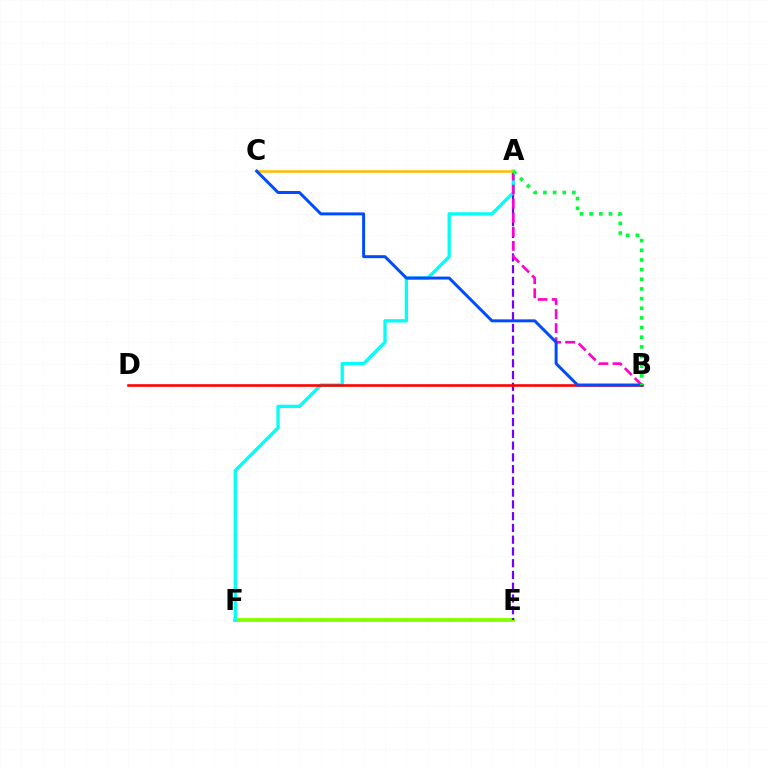{('E', 'F'): [{'color': '#84ff00', 'line_style': 'solid', 'thickness': 2.77}], ('A', 'E'): [{'color': '#7200ff', 'line_style': 'dashed', 'thickness': 1.6}], ('A', 'F'): [{'color': '#00fff6', 'line_style': 'solid', 'thickness': 2.38}], ('A', 'B'): [{'color': '#ff00cf', 'line_style': 'dashed', 'thickness': 1.91}, {'color': '#00ff39', 'line_style': 'dotted', 'thickness': 2.62}], ('B', 'D'): [{'color': '#ff0000', 'line_style': 'solid', 'thickness': 1.87}], ('A', 'C'): [{'color': '#ffbd00', 'line_style': 'solid', 'thickness': 1.82}], ('B', 'C'): [{'color': '#004bff', 'line_style': 'solid', 'thickness': 2.14}]}